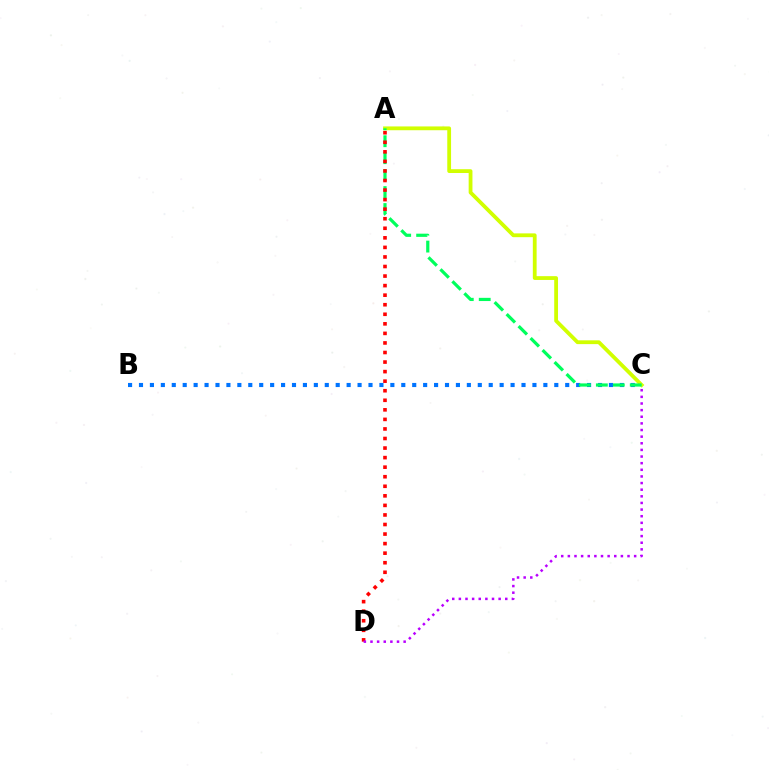{('B', 'C'): [{'color': '#0074ff', 'line_style': 'dotted', 'thickness': 2.97}], ('A', 'C'): [{'color': '#d1ff00', 'line_style': 'solid', 'thickness': 2.73}, {'color': '#00ff5c', 'line_style': 'dashed', 'thickness': 2.3}], ('A', 'D'): [{'color': '#ff0000', 'line_style': 'dotted', 'thickness': 2.6}], ('C', 'D'): [{'color': '#b900ff', 'line_style': 'dotted', 'thickness': 1.8}]}